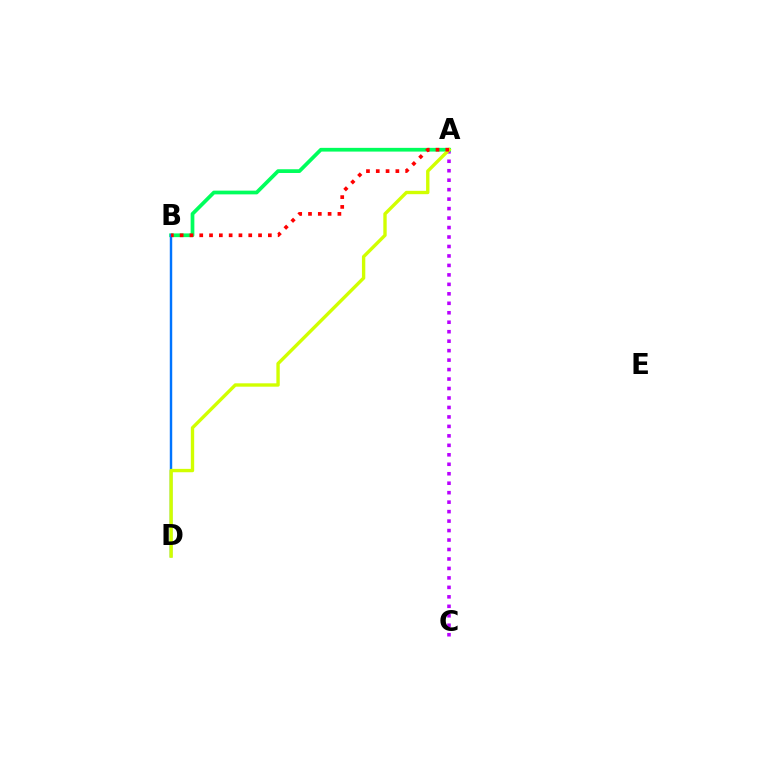{('A', 'C'): [{'color': '#b900ff', 'line_style': 'dotted', 'thickness': 2.57}], ('A', 'B'): [{'color': '#00ff5c', 'line_style': 'solid', 'thickness': 2.68}, {'color': '#ff0000', 'line_style': 'dotted', 'thickness': 2.66}], ('B', 'D'): [{'color': '#0074ff', 'line_style': 'solid', 'thickness': 1.76}], ('A', 'D'): [{'color': '#d1ff00', 'line_style': 'solid', 'thickness': 2.43}]}